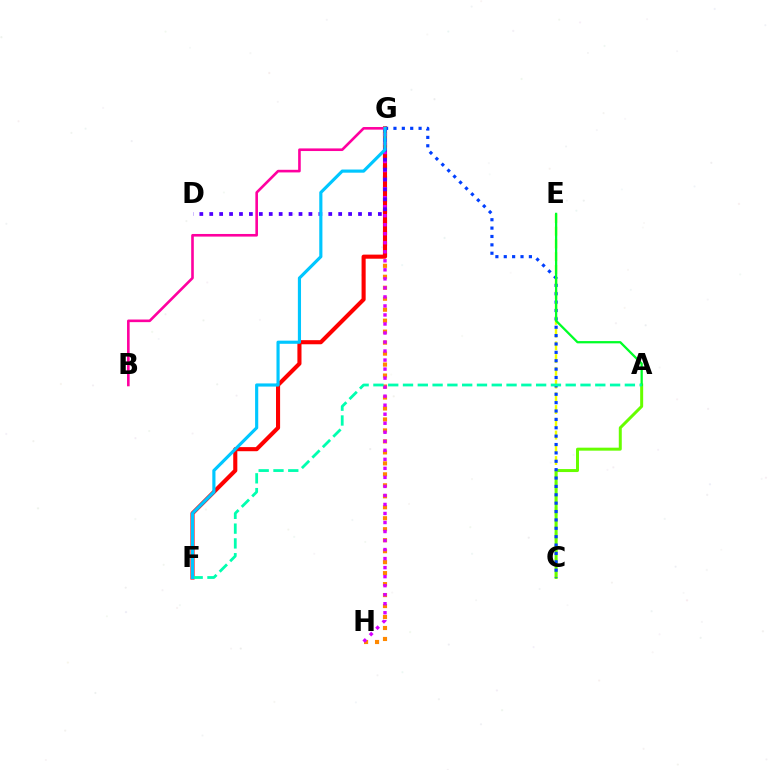{('C', 'E'): [{'color': '#eeff00', 'line_style': 'dashed', 'thickness': 1.73}], ('G', 'H'): [{'color': '#ff8800', 'line_style': 'dotted', 'thickness': 2.98}, {'color': '#d600ff', 'line_style': 'dotted', 'thickness': 2.45}], ('F', 'G'): [{'color': '#ff0000', 'line_style': 'solid', 'thickness': 2.95}, {'color': '#00c7ff', 'line_style': 'solid', 'thickness': 2.27}], ('A', 'C'): [{'color': '#66ff00', 'line_style': 'solid', 'thickness': 2.15}], ('C', 'G'): [{'color': '#003fff', 'line_style': 'dotted', 'thickness': 2.28}], ('A', 'E'): [{'color': '#00ff27', 'line_style': 'solid', 'thickness': 1.63}], ('D', 'G'): [{'color': '#4f00ff', 'line_style': 'dotted', 'thickness': 2.7}], ('A', 'F'): [{'color': '#00ffaf', 'line_style': 'dashed', 'thickness': 2.01}], ('B', 'G'): [{'color': '#ff00a0', 'line_style': 'solid', 'thickness': 1.88}]}